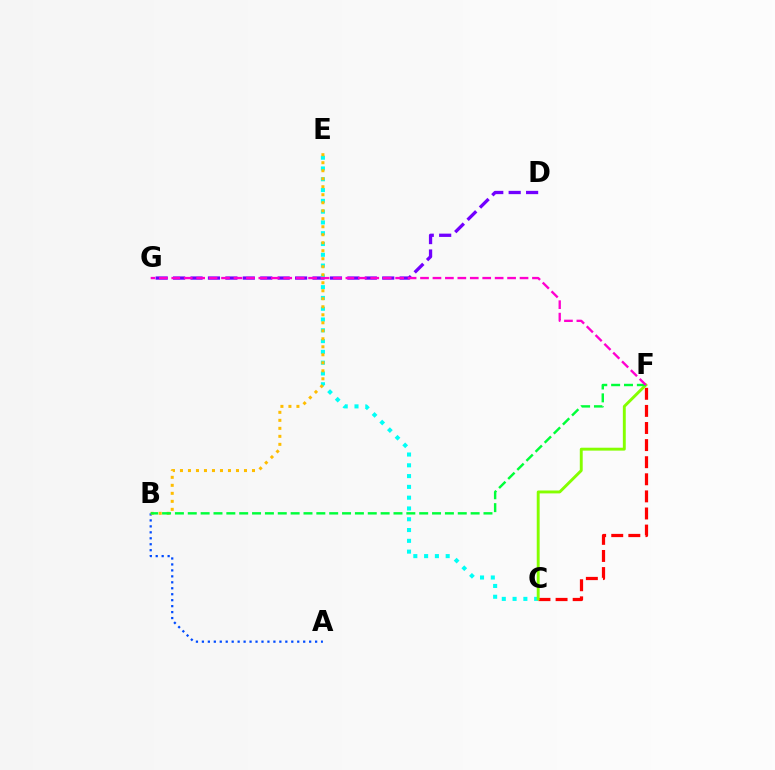{('D', 'G'): [{'color': '#7200ff', 'line_style': 'dashed', 'thickness': 2.37}], ('C', 'E'): [{'color': '#00fff6', 'line_style': 'dotted', 'thickness': 2.93}], ('C', 'F'): [{'color': '#ff0000', 'line_style': 'dashed', 'thickness': 2.32}, {'color': '#84ff00', 'line_style': 'solid', 'thickness': 2.09}], ('A', 'B'): [{'color': '#004bff', 'line_style': 'dotted', 'thickness': 1.62}], ('B', 'E'): [{'color': '#ffbd00', 'line_style': 'dotted', 'thickness': 2.17}], ('B', 'F'): [{'color': '#00ff39', 'line_style': 'dashed', 'thickness': 1.75}], ('F', 'G'): [{'color': '#ff00cf', 'line_style': 'dashed', 'thickness': 1.69}]}